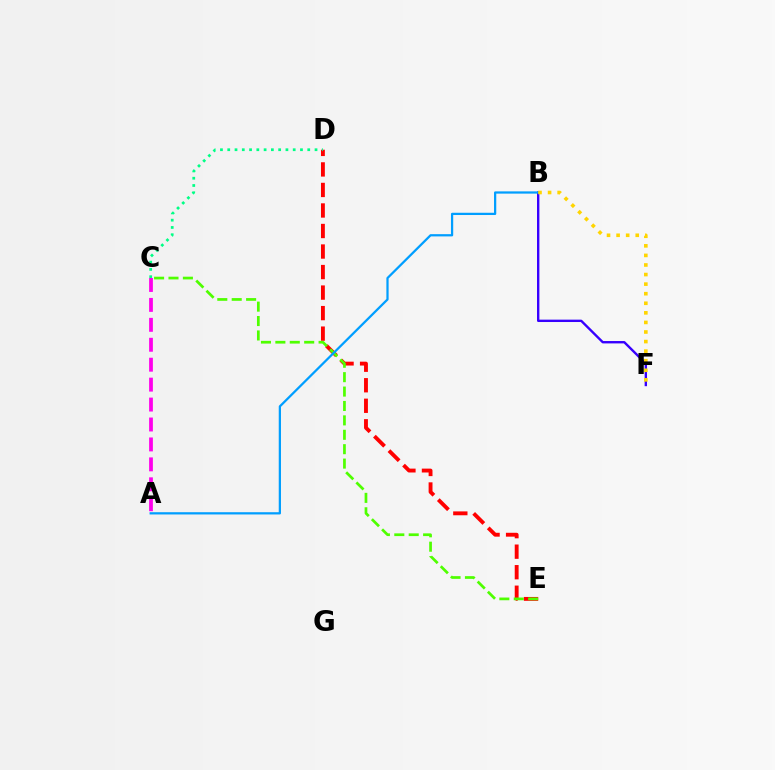{('D', 'E'): [{'color': '#ff0000', 'line_style': 'dashed', 'thickness': 2.79}], ('A', 'C'): [{'color': '#ff00ed', 'line_style': 'dashed', 'thickness': 2.71}], ('B', 'F'): [{'color': '#3700ff', 'line_style': 'solid', 'thickness': 1.71}, {'color': '#ffd500', 'line_style': 'dotted', 'thickness': 2.6}], ('C', 'E'): [{'color': '#4fff00', 'line_style': 'dashed', 'thickness': 1.96}], ('A', 'B'): [{'color': '#009eff', 'line_style': 'solid', 'thickness': 1.62}], ('C', 'D'): [{'color': '#00ff86', 'line_style': 'dotted', 'thickness': 1.98}]}